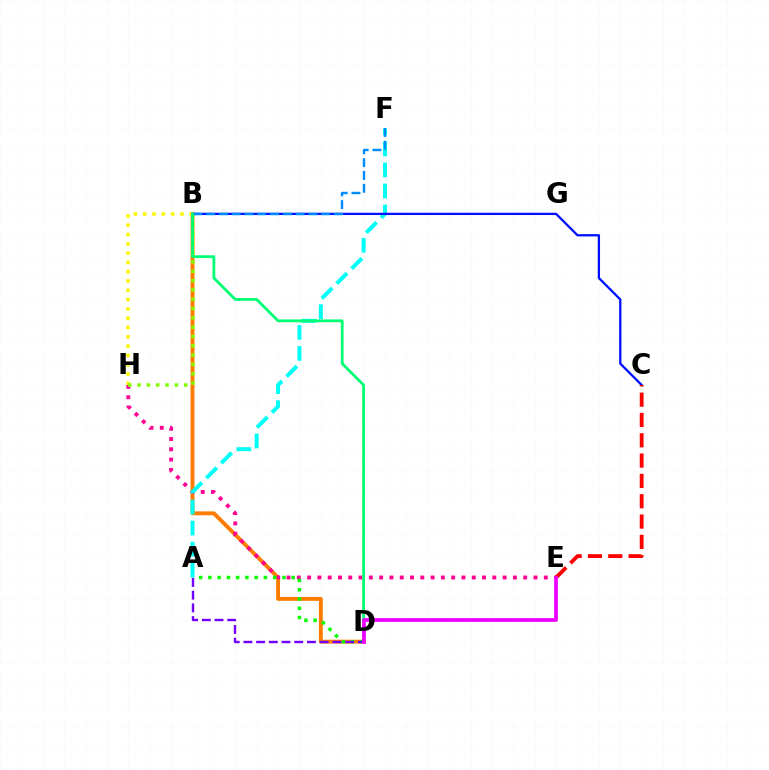{('B', 'D'): [{'color': '#ff7c00', 'line_style': 'solid', 'thickness': 2.81}, {'color': '#00ff74', 'line_style': 'solid', 'thickness': 2.01}], ('E', 'H'): [{'color': '#ff0094', 'line_style': 'dotted', 'thickness': 2.8}], ('A', 'D'): [{'color': '#08ff00', 'line_style': 'dotted', 'thickness': 2.51}, {'color': '#7200ff', 'line_style': 'dashed', 'thickness': 1.73}], ('B', 'H'): [{'color': '#fcf500', 'line_style': 'dotted', 'thickness': 2.53}, {'color': '#84ff00', 'line_style': 'dotted', 'thickness': 2.53}], ('A', 'F'): [{'color': '#00fff6', 'line_style': 'dashed', 'thickness': 2.86}], ('B', 'C'): [{'color': '#0010ff', 'line_style': 'solid', 'thickness': 1.65}], ('C', 'E'): [{'color': '#ff0000', 'line_style': 'dashed', 'thickness': 2.76}], ('B', 'F'): [{'color': '#008cff', 'line_style': 'dashed', 'thickness': 1.74}], ('D', 'E'): [{'color': '#ee00ff', 'line_style': 'solid', 'thickness': 2.7}]}